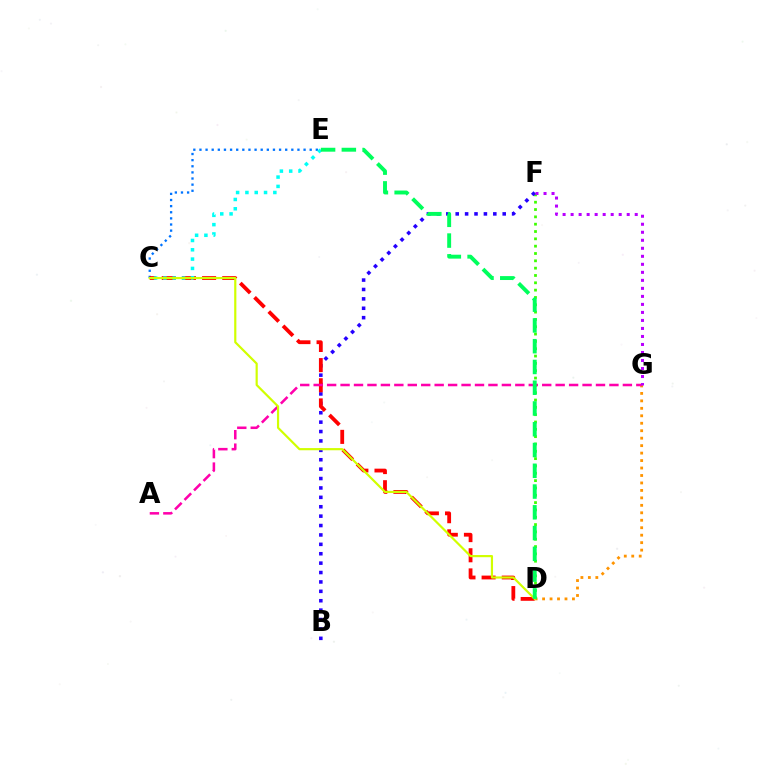{('D', 'G'): [{'color': '#ff9400', 'line_style': 'dotted', 'thickness': 2.03}], ('D', 'F'): [{'color': '#3dff00', 'line_style': 'dotted', 'thickness': 1.99}], ('C', 'E'): [{'color': '#0074ff', 'line_style': 'dotted', 'thickness': 1.66}, {'color': '#00fff6', 'line_style': 'dotted', 'thickness': 2.53}], ('B', 'F'): [{'color': '#2500ff', 'line_style': 'dotted', 'thickness': 2.55}], ('C', 'D'): [{'color': '#ff0000', 'line_style': 'dashed', 'thickness': 2.74}, {'color': '#d1ff00', 'line_style': 'solid', 'thickness': 1.57}], ('A', 'G'): [{'color': '#ff00ac', 'line_style': 'dashed', 'thickness': 1.83}], ('F', 'G'): [{'color': '#b900ff', 'line_style': 'dotted', 'thickness': 2.18}], ('D', 'E'): [{'color': '#00ff5c', 'line_style': 'dashed', 'thickness': 2.82}]}